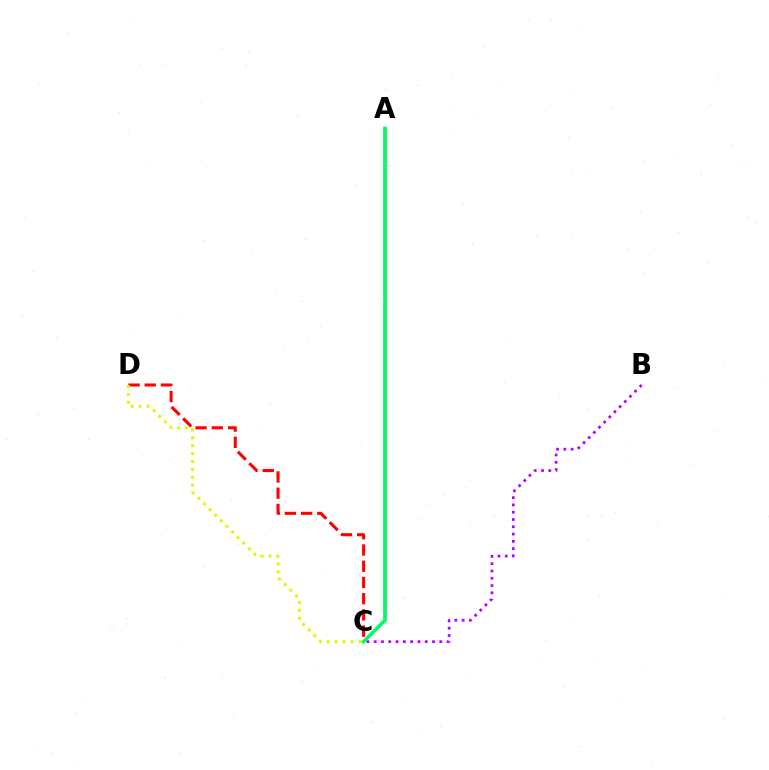{('B', 'C'): [{'color': '#b900ff', 'line_style': 'dotted', 'thickness': 1.98}], ('A', 'C'): [{'color': '#0074ff', 'line_style': 'solid', 'thickness': 1.98}, {'color': '#00ff5c', 'line_style': 'solid', 'thickness': 2.44}], ('C', 'D'): [{'color': '#ff0000', 'line_style': 'dashed', 'thickness': 2.2}, {'color': '#d1ff00', 'line_style': 'dotted', 'thickness': 2.15}]}